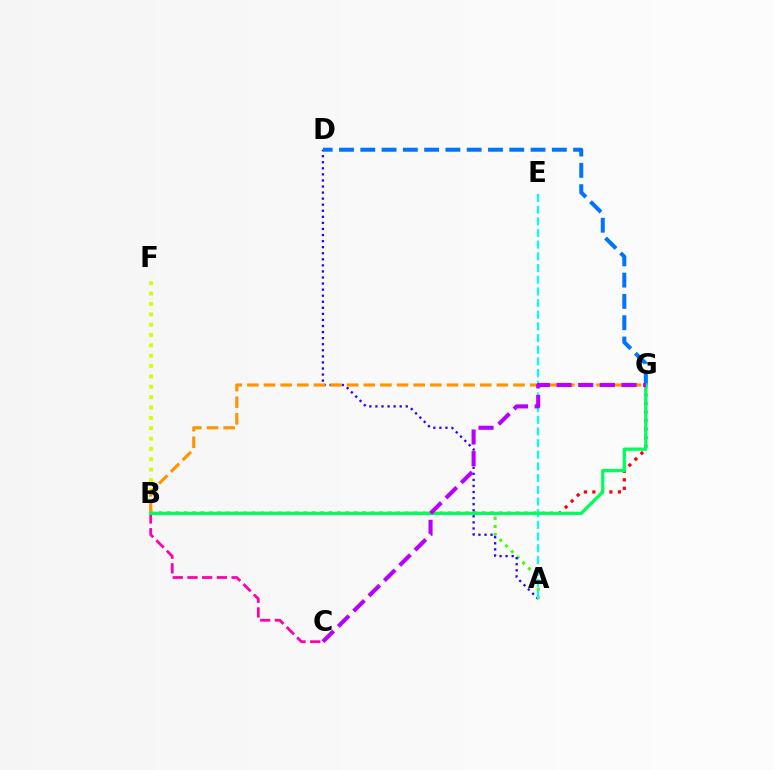{('A', 'B'): [{'color': '#3dff00', 'line_style': 'dotted', 'thickness': 2.19}], ('B', 'G'): [{'color': '#ff0000', 'line_style': 'dotted', 'thickness': 2.31}, {'color': '#ff9400', 'line_style': 'dashed', 'thickness': 2.26}, {'color': '#00ff5c', 'line_style': 'solid', 'thickness': 2.36}], ('B', 'F'): [{'color': '#d1ff00', 'line_style': 'dotted', 'thickness': 2.81}], ('A', 'D'): [{'color': '#2500ff', 'line_style': 'dotted', 'thickness': 1.65}], ('D', 'G'): [{'color': '#0074ff', 'line_style': 'dashed', 'thickness': 2.89}], ('A', 'E'): [{'color': '#00fff6', 'line_style': 'dashed', 'thickness': 1.59}], ('B', 'C'): [{'color': '#ff00ac', 'line_style': 'dashed', 'thickness': 2.0}], ('C', 'G'): [{'color': '#b900ff', 'line_style': 'dashed', 'thickness': 2.94}]}